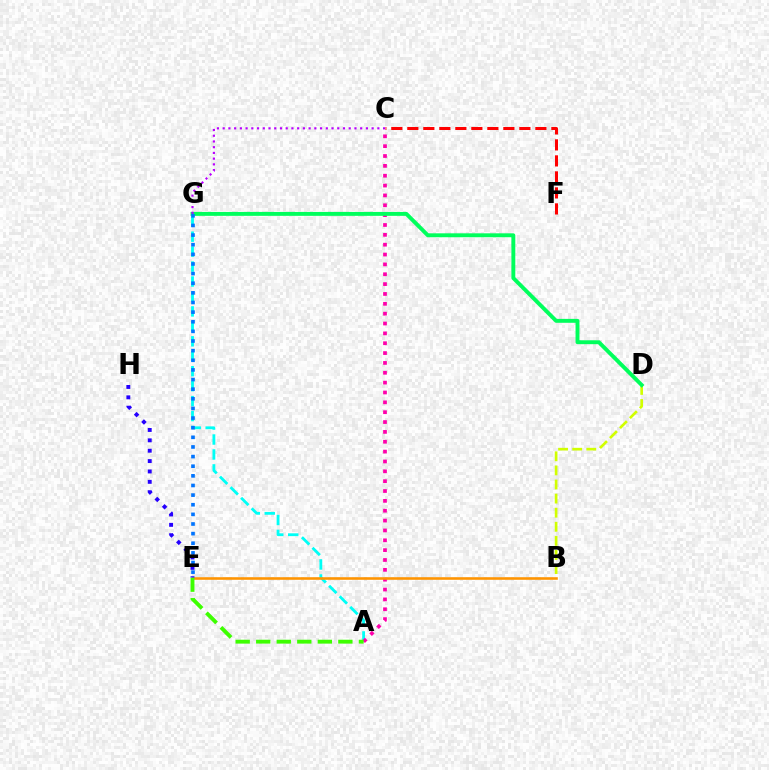{('A', 'G'): [{'color': '#00fff6', 'line_style': 'dashed', 'thickness': 2.03}], ('C', 'F'): [{'color': '#ff0000', 'line_style': 'dashed', 'thickness': 2.17}], ('A', 'C'): [{'color': '#ff00ac', 'line_style': 'dotted', 'thickness': 2.68}], ('B', 'D'): [{'color': '#d1ff00', 'line_style': 'dashed', 'thickness': 1.91}], ('B', 'E'): [{'color': '#ff9400', 'line_style': 'solid', 'thickness': 1.86}], ('D', 'G'): [{'color': '#00ff5c', 'line_style': 'solid', 'thickness': 2.82}], ('C', 'G'): [{'color': '#b900ff', 'line_style': 'dotted', 'thickness': 1.56}], ('E', 'G'): [{'color': '#0074ff', 'line_style': 'dotted', 'thickness': 2.62}], ('A', 'E'): [{'color': '#3dff00', 'line_style': 'dashed', 'thickness': 2.79}], ('E', 'H'): [{'color': '#2500ff', 'line_style': 'dotted', 'thickness': 2.82}]}